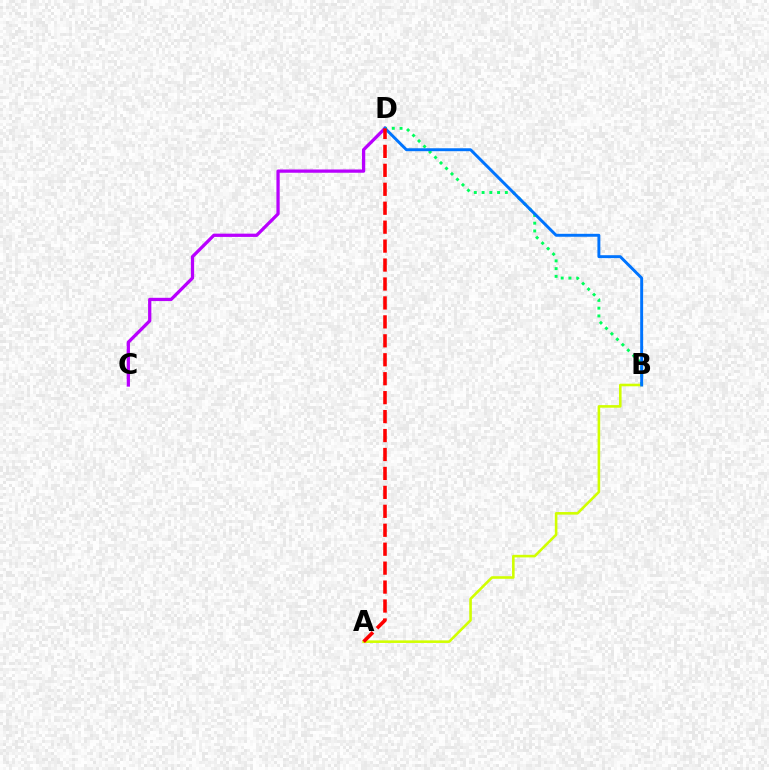{('A', 'B'): [{'color': '#d1ff00', 'line_style': 'solid', 'thickness': 1.86}], ('C', 'D'): [{'color': '#b900ff', 'line_style': 'solid', 'thickness': 2.35}], ('B', 'D'): [{'color': '#00ff5c', 'line_style': 'dotted', 'thickness': 2.11}, {'color': '#0074ff', 'line_style': 'solid', 'thickness': 2.11}], ('A', 'D'): [{'color': '#ff0000', 'line_style': 'dashed', 'thickness': 2.57}]}